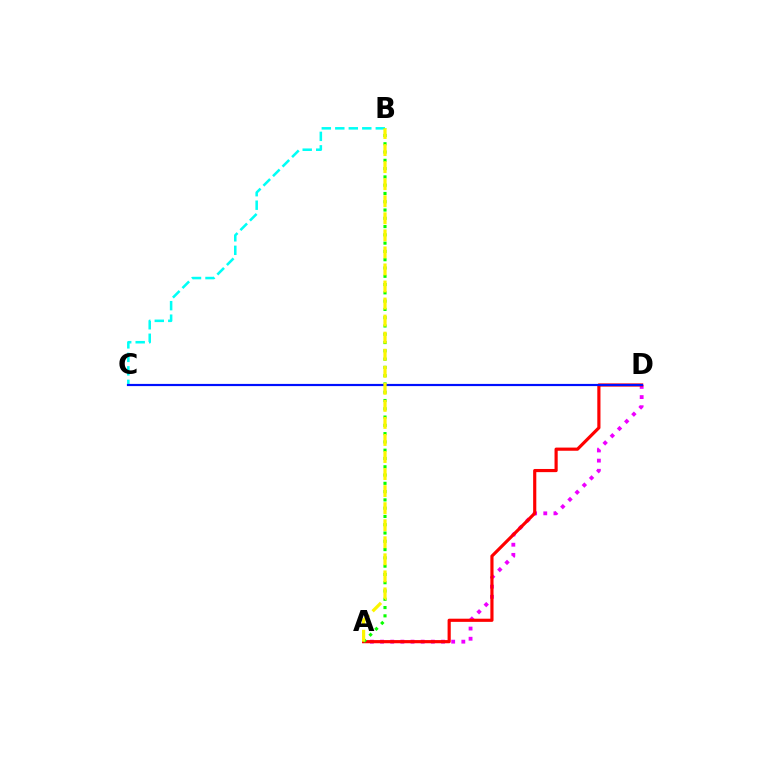{('B', 'C'): [{'color': '#00fff6', 'line_style': 'dashed', 'thickness': 1.83}], ('A', 'D'): [{'color': '#ee00ff', 'line_style': 'dotted', 'thickness': 2.76}, {'color': '#ff0000', 'line_style': 'solid', 'thickness': 2.28}], ('A', 'B'): [{'color': '#08ff00', 'line_style': 'dotted', 'thickness': 2.25}, {'color': '#fcf500', 'line_style': 'dashed', 'thickness': 2.32}], ('C', 'D'): [{'color': '#0010ff', 'line_style': 'solid', 'thickness': 1.58}]}